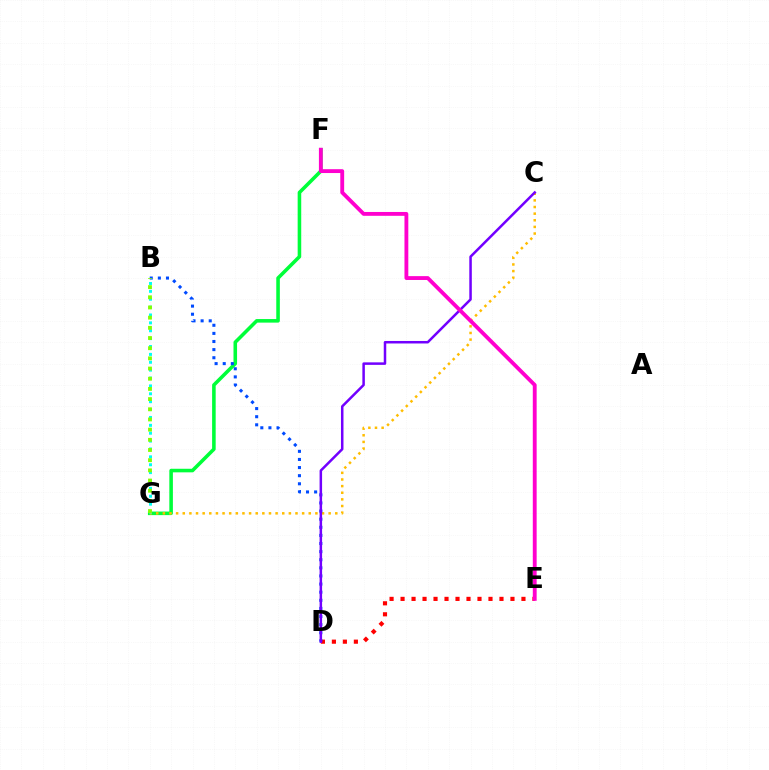{('F', 'G'): [{'color': '#00ff39', 'line_style': 'solid', 'thickness': 2.57}], ('C', 'G'): [{'color': '#ffbd00', 'line_style': 'dotted', 'thickness': 1.8}], ('D', 'E'): [{'color': '#ff0000', 'line_style': 'dotted', 'thickness': 2.99}], ('B', 'D'): [{'color': '#004bff', 'line_style': 'dotted', 'thickness': 2.2}], ('B', 'G'): [{'color': '#00fff6', 'line_style': 'dotted', 'thickness': 2.14}, {'color': '#84ff00', 'line_style': 'dotted', 'thickness': 2.77}], ('C', 'D'): [{'color': '#7200ff', 'line_style': 'solid', 'thickness': 1.8}], ('E', 'F'): [{'color': '#ff00cf', 'line_style': 'solid', 'thickness': 2.77}]}